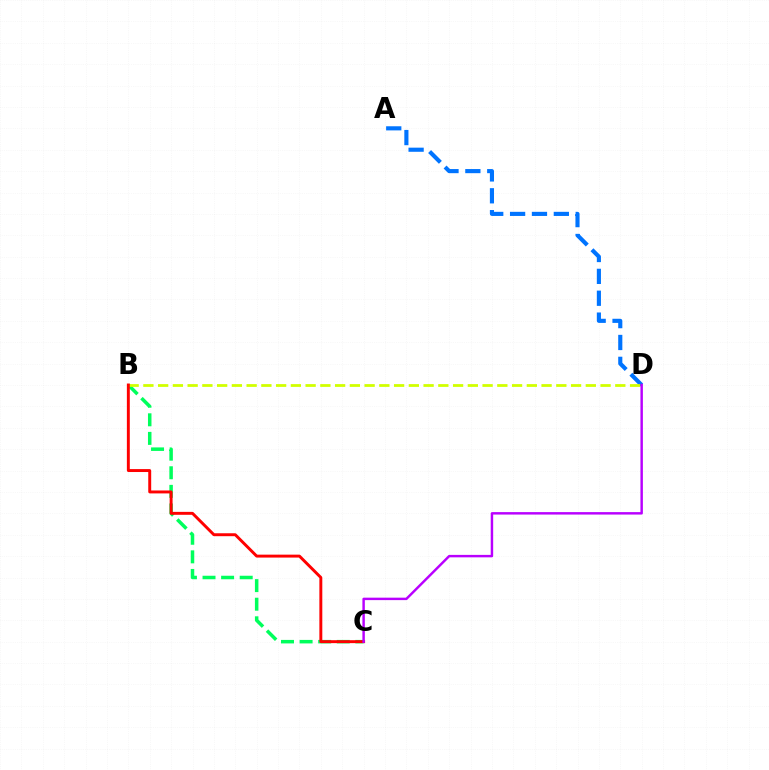{('A', 'D'): [{'color': '#0074ff', 'line_style': 'dashed', 'thickness': 2.97}], ('B', 'C'): [{'color': '#00ff5c', 'line_style': 'dashed', 'thickness': 2.53}, {'color': '#ff0000', 'line_style': 'solid', 'thickness': 2.11}], ('B', 'D'): [{'color': '#d1ff00', 'line_style': 'dashed', 'thickness': 2.0}], ('C', 'D'): [{'color': '#b900ff', 'line_style': 'solid', 'thickness': 1.77}]}